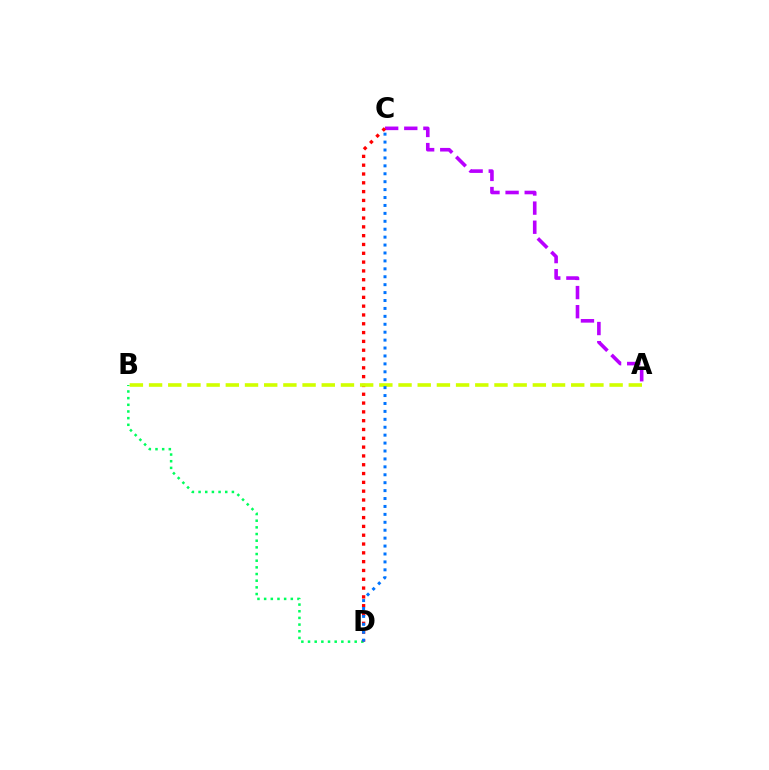{('A', 'C'): [{'color': '#b900ff', 'line_style': 'dashed', 'thickness': 2.6}], ('B', 'D'): [{'color': '#00ff5c', 'line_style': 'dotted', 'thickness': 1.81}], ('C', 'D'): [{'color': '#ff0000', 'line_style': 'dotted', 'thickness': 2.39}, {'color': '#0074ff', 'line_style': 'dotted', 'thickness': 2.15}], ('A', 'B'): [{'color': '#d1ff00', 'line_style': 'dashed', 'thickness': 2.61}]}